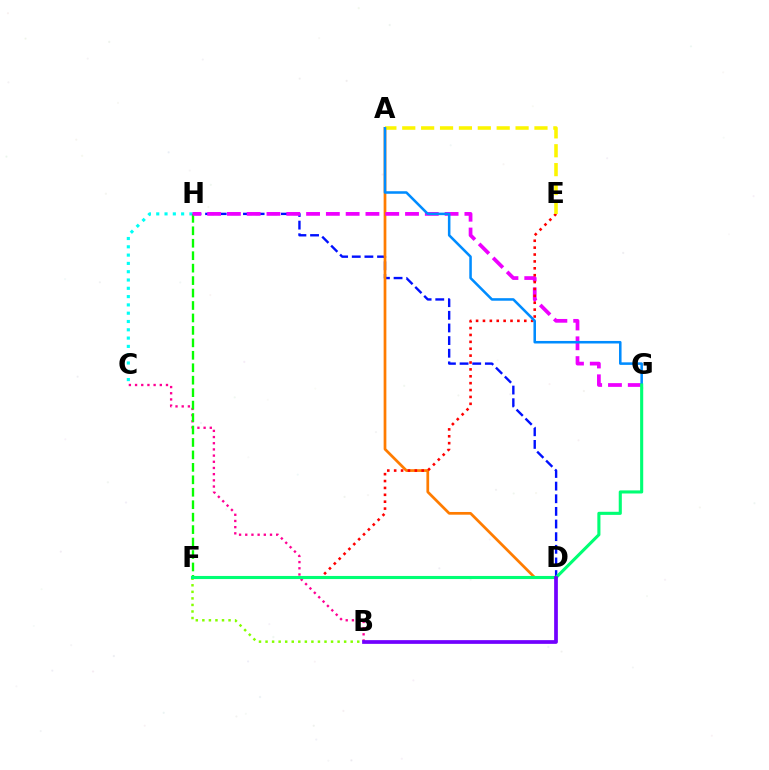{('D', 'H'): [{'color': '#0010ff', 'line_style': 'dashed', 'thickness': 1.72}], ('C', 'H'): [{'color': '#00fff6', 'line_style': 'dotted', 'thickness': 2.25}], ('B', 'C'): [{'color': '#ff0094', 'line_style': 'dotted', 'thickness': 1.68}], ('A', 'D'): [{'color': '#ff7c00', 'line_style': 'solid', 'thickness': 1.96}], ('F', 'H'): [{'color': '#08ff00', 'line_style': 'dashed', 'thickness': 1.69}], ('G', 'H'): [{'color': '#ee00ff', 'line_style': 'dashed', 'thickness': 2.69}], ('E', 'F'): [{'color': '#ff0000', 'line_style': 'dotted', 'thickness': 1.87}], ('A', 'E'): [{'color': '#fcf500', 'line_style': 'dashed', 'thickness': 2.57}], ('A', 'G'): [{'color': '#008cff', 'line_style': 'solid', 'thickness': 1.83}], ('B', 'F'): [{'color': '#84ff00', 'line_style': 'dotted', 'thickness': 1.78}], ('F', 'G'): [{'color': '#00ff74', 'line_style': 'solid', 'thickness': 2.23}], ('B', 'D'): [{'color': '#7200ff', 'line_style': 'solid', 'thickness': 2.68}]}